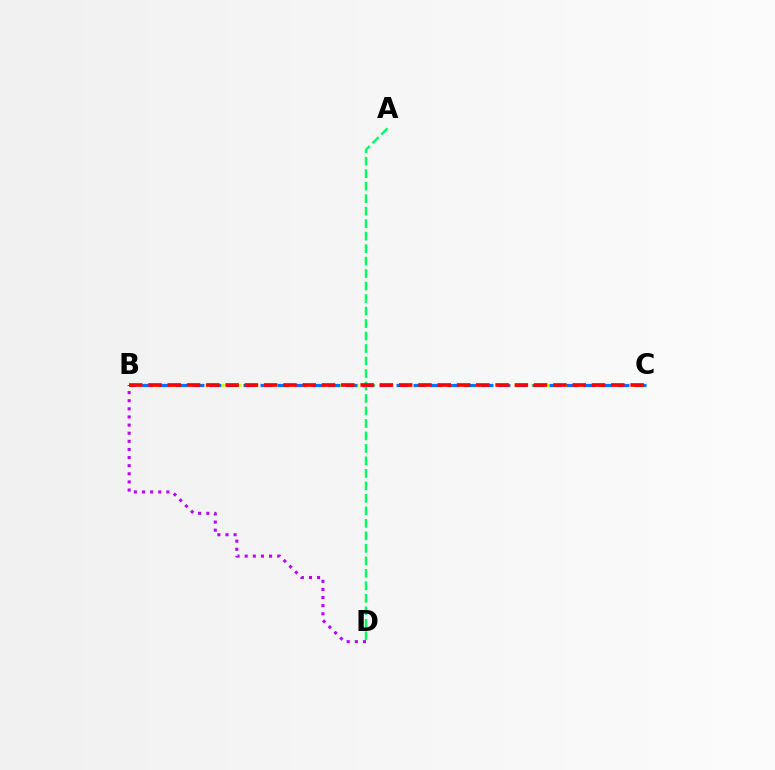{('B', 'C'): [{'color': '#d1ff00', 'line_style': 'dotted', 'thickness': 2.27}, {'color': '#0074ff', 'line_style': 'dashed', 'thickness': 2.31}, {'color': '#ff0000', 'line_style': 'dashed', 'thickness': 2.62}], ('A', 'D'): [{'color': '#00ff5c', 'line_style': 'dashed', 'thickness': 1.7}], ('B', 'D'): [{'color': '#b900ff', 'line_style': 'dotted', 'thickness': 2.21}]}